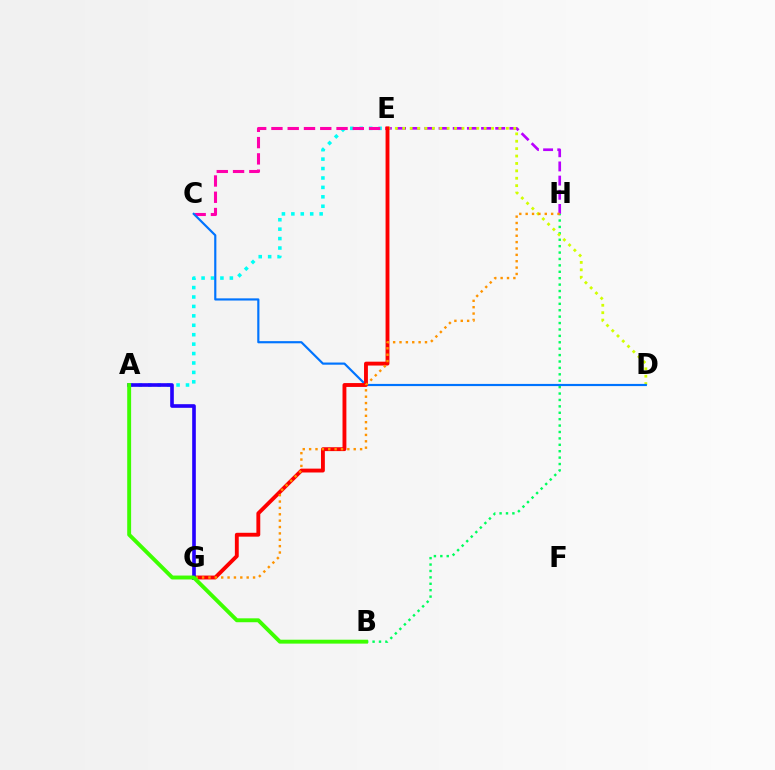{('A', 'E'): [{'color': '#00fff6', 'line_style': 'dotted', 'thickness': 2.56}], ('E', 'H'): [{'color': '#b900ff', 'line_style': 'dashed', 'thickness': 1.93}], ('B', 'H'): [{'color': '#00ff5c', 'line_style': 'dotted', 'thickness': 1.74}], ('C', 'E'): [{'color': '#ff00ac', 'line_style': 'dashed', 'thickness': 2.21}], ('D', 'E'): [{'color': '#d1ff00', 'line_style': 'dotted', 'thickness': 2.01}], ('C', 'D'): [{'color': '#0074ff', 'line_style': 'solid', 'thickness': 1.56}], ('E', 'G'): [{'color': '#ff0000', 'line_style': 'solid', 'thickness': 2.78}], ('G', 'H'): [{'color': '#ff9400', 'line_style': 'dotted', 'thickness': 1.73}], ('A', 'G'): [{'color': '#2500ff', 'line_style': 'solid', 'thickness': 2.62}], ('A', 'B'): [{'color': '#3dff00', 'line_style': 'solid', 'thickness': 2.81}]}